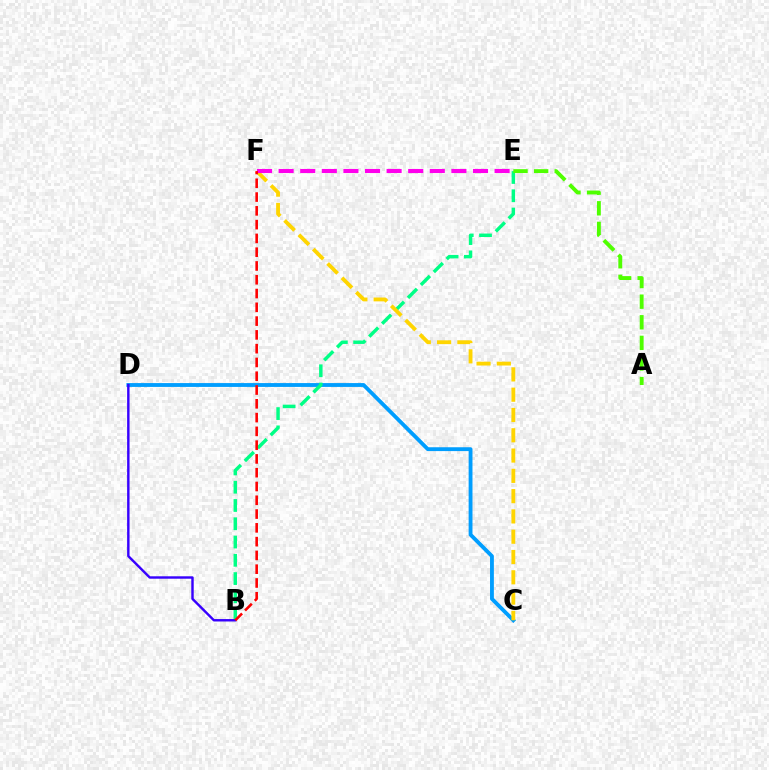{('C', 'D'): [{'color': '#009eff', 'line_style': 'solid', 'thickness': 2.77}], ('B', 'E'): [{'color': '#00ff86', 'line_style': 'dashed', 'thickness': 2.48}], ('C', 'F'): [{'color': '#ffd500', 'line_style': 'dashed', 'thickness': 2.76}], ('A', 'E'): [{'color': '#4fff00', 'line_style': 'dashed', 'thickness': 2.8}], ('E', 'F'): [{'color': '#ff00ed', 'line_style': 'dashed', 'thickness': 2.93}], ('B', 'D'): [{'color': '#3700ff', 'line_style': 'solid', 'thickness': 1.74}], ('B', 'F'): [{'color': '#ff0000', 'line_style': 'dashed', 'thickness': 1.87}]}